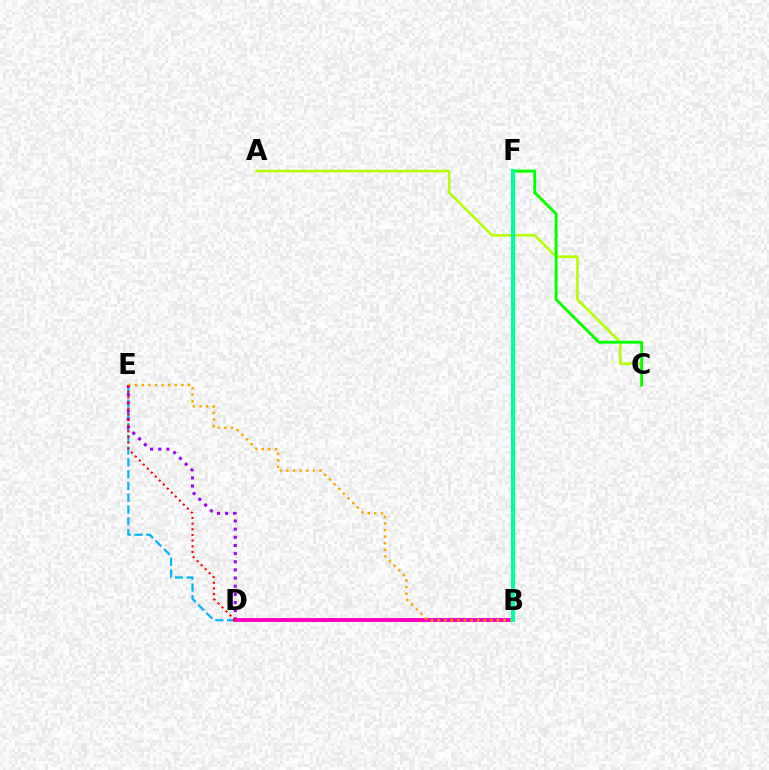{('D', 'E'): [{'color': '#00b5ff', 'line_style': 'dashed', 'thickness': 1.6}, {'color': '#9b00ff', 'line_style': 'dotted', 'thickness': 2.22}, {'color': '#ff0000', 'line_style': 'dotted', 'thickness': 1.54}], ('A', 'C'): [{'color': '#b3ff00', 'line_style': 'solid', 'thickness': 1.87}], ('B', 'D'): [{'color': '#ff00bd', 'line_style': 'solid', 'thickness': 2.81}], ('B', 'F'): [{'color': '#0010ff', 'line_style': 'dotted', 'thickness': 2.02}, {'color': '#00ff9d', 'line_style': 'solid', 'thickness': 3.0}], ('B', 'E'): [{'color': '#ffa500', 'line_style': 'dotted', 'thickness': 1.79}], ('C', 'F'): [{'color': '#08ff00', 'line_style': 'solid', 'thickness': 2.11}]}